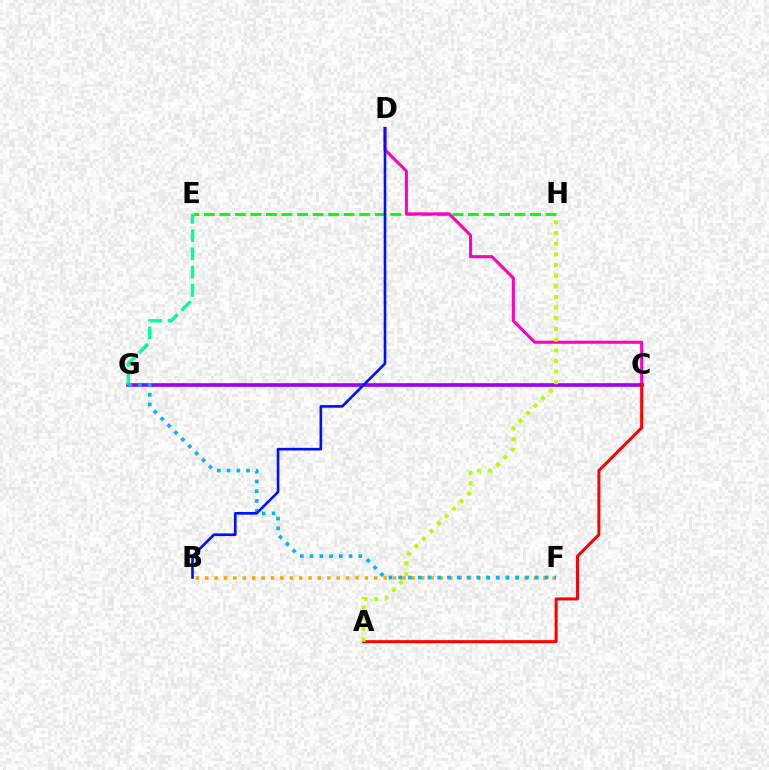{('E', 'H'): [{'color': '#08ff00', 'line_style': 'dashed', 'thickness': 2.11}], ('B', 'F'): [{'color': '#ffa500', 'line_style': 'dotted', 'thickness': 2.55}], ('C', 'D'): [{'color': '#ff00bd', 'line_style': 'solid', 'thickness': 2.2}], ('C', 'G'): [{'color': '#9b00ff', 'line_style': 'solid', 'thickness': 2.63}], ('E', 'G'): [{'color': '#00ff9d', 'line_style': 'dashed', 'thickness': 2.47}], ('F', 'G'): [{'color': '#00b5ff', 'line_style': 'dotted', 'thickness': 2.65}], ('A', 'C'): [{'color': '#ff0000', 'line_style': 'solid', 'thickness': 2.16}], ('B', 'D'): [{'color': '#0010ff', 'line_style': 'solid', 'thickness': 1.9}], ('A', 'H'): [{'color': '#b3ff00', 'line_style': 'dotted', 'thickness': 2.89}]}